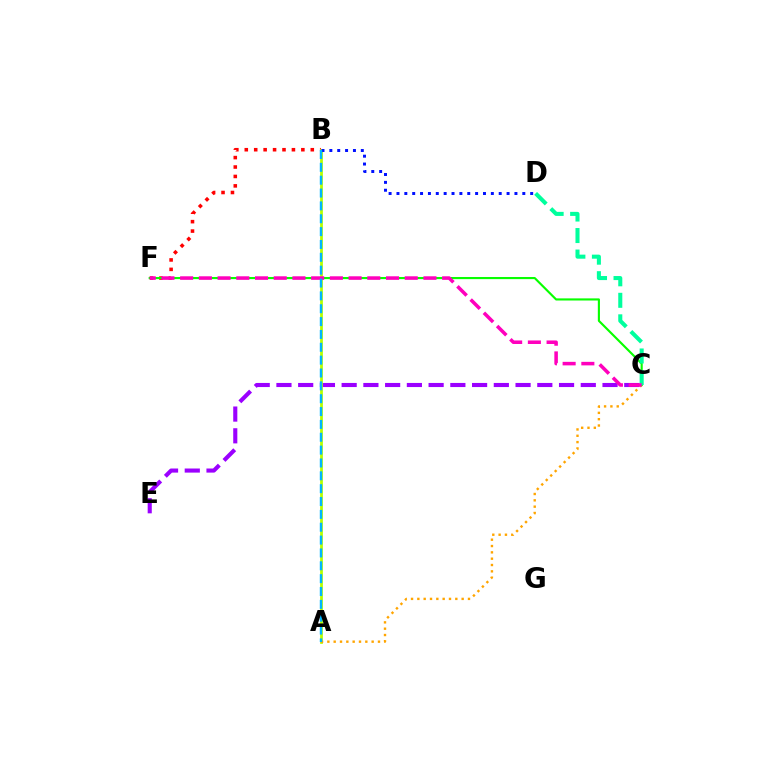{('C', 'E'): [{'color': '#9b00ff', 'line_style': 'dashed', 'thickness': 2.95}], ('B', 'F'): [{'color': '#ff0000', 'line_style': 'dotted', 'thickness': 2.56}], ('A', 'B'): [{'color': '#b3ff00', 'line_style': 'solid', 'thickness': 1.99}, {'color': '#00b5ff', 'line_style': 'dashed', 'thickness': 1.75}], ('A', 'C'): [{'color': '#ffa500', 'line_style': 'dotted', 'thickness': 1.72}], ('C', 'F'): [{'color': '#08ff00', 'line_style': 'solid', 'thickness': 1.54}, {'color': '#ff00bd', 'line_style': 'dashed', 'thickness': 2.54}], ('C', 'D'): [{'color': '#00ff9d', 'line_style': 'dashed', 'thickness': 2.92}], ('B', 'D'): [{'color': '#0010ff', 'line_style': 'dotted', 'thickness': 2.14}]}